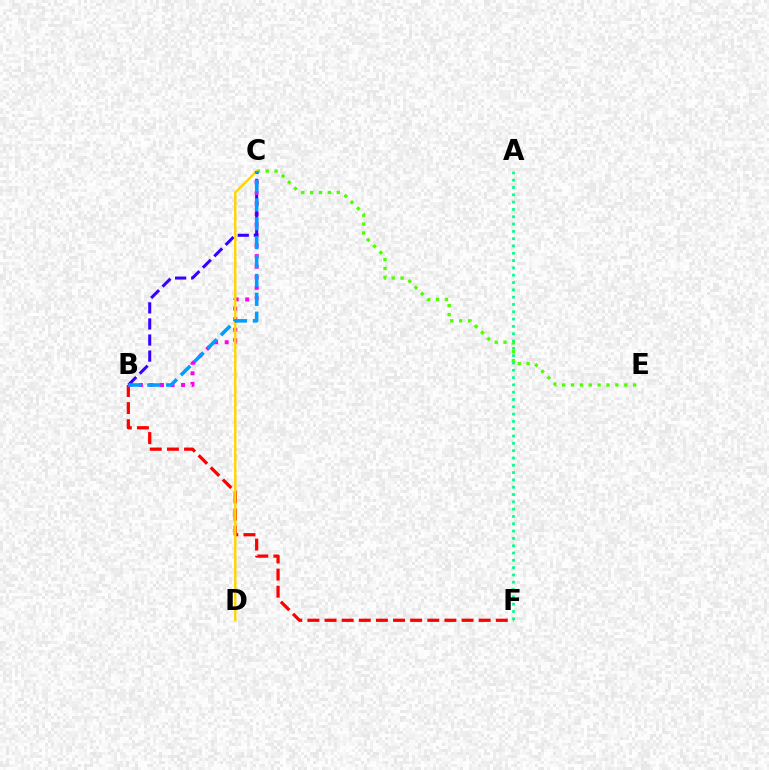{('B', 'F'): [{'color': '#ff0000', 'line_style': 'dashed', 'thickness': 2.33}], ('B', 'C'): [{'color': '#ff00ed', 'line_style': 'dotted', 'thickness': 2.87}, {'color': '#3700ff', 'line_style': 'dashed', 'thickness': 2.18}, {'color': '#009eff', 'line_style': 'dashed', 'thickness': 2.56}], ('C', 'E'): [{'color': '#4fff00', 'line_style': 'dotted', 'thickness': 2.41}], ('C', 'D'): [{'color': '#ffd500', 'line_style': 'solid', 'thickness': 1.72}], ('A', 'F'): [{'color': '#00ff86', 'line_style': 'dotted', 'thickness': 1.99}]}